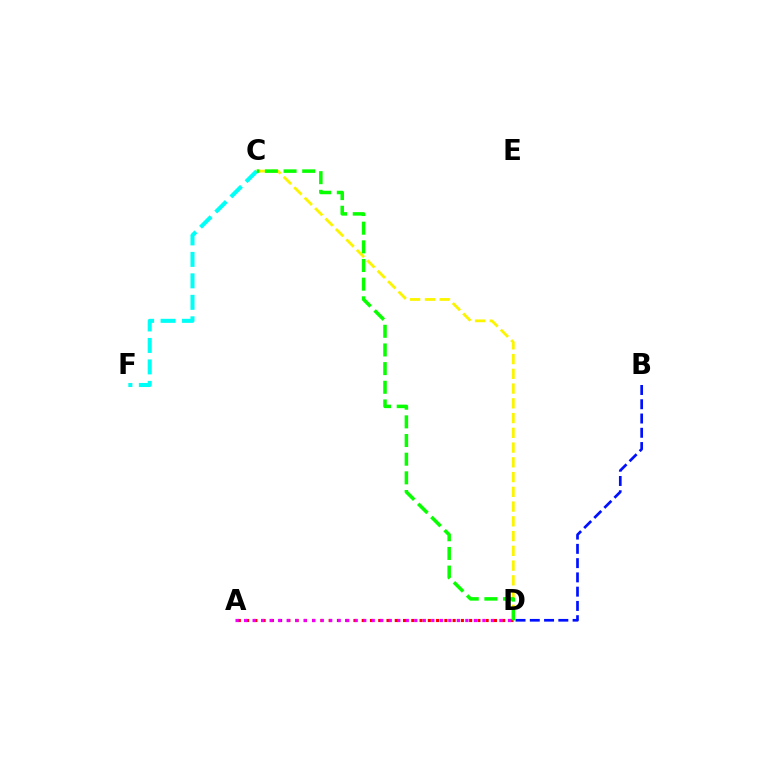{('C', 'D'): [{'color': '#fcf500', 'line_style': 'dashed', 'thickness': 2.0}, {'color': '#08ff00', 'line_style': 'dashed', 'thickness': 2.54}], ('A', 'D'): [{'color': '#ff0000', 'line_style': 'dotted', 'thickness': 2.24}, {'color': '#ee00ff', 'line_style': 'dotted', 'thickness': 2.31}], ('B', 'D'): [{'color': '#0010ff', 'line_style': 'dashed', 'thickness': 1.94}], ('C', 'F'): [{'color': '#00fff6', 'line_style': 'dashed', 'thickness': 2.92}]}